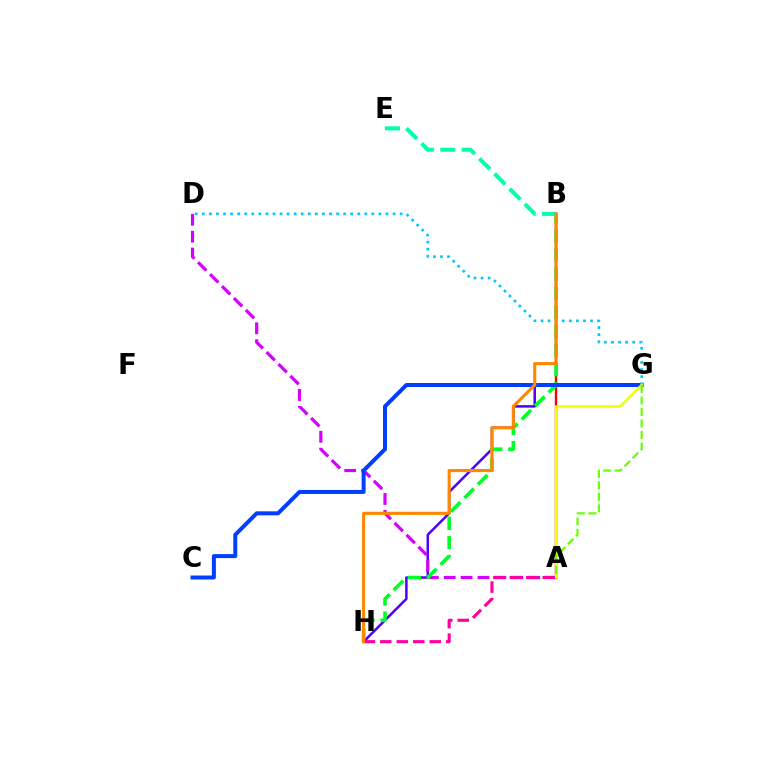{('G', 'H'): [{'color': '#4f00ff', 'line_style': 'solid', 'thickness': 1.81}], ('A', 'D'): [{'color': '#d600ff', 'line_style': 'dashed', 'thickness': 2.29}], ('A', 'B'): [{'color': '#ff0000', 'line_style': 'solid', 'thickness': 1.72}], ('B', 'H'): [{'color': '#00ff27', 'line_style': 'dashed', 'thickness': 2.6}, {'color': '#ff8800', 'line_style': 'solid', 'thickness': 2.23}], ('B', 'E'): [{'color': '#00ffaf', 'line_style': 'dashed', 'thickness': 2.91}], ('C', 'G'): [{'color': '#003fff', 'line_style': 'solid', 'thickness': 2.88}], ('A', 'H'): [{'color': '#ff00a0', 'line_style': 'dashed', 'thickness': 2.24}], ('D', 'G'): [{'color': '#00c7ff', 'line_style': 'dotted', 'thickness': 1.92}], ('A', 'G'): [{'color': '#eeff00', 'line_style': 'solid', 'thickness': 1.79}, {'color': '#66ff00', 'line_style': 'dashed', 'thickness': 1.56}]}